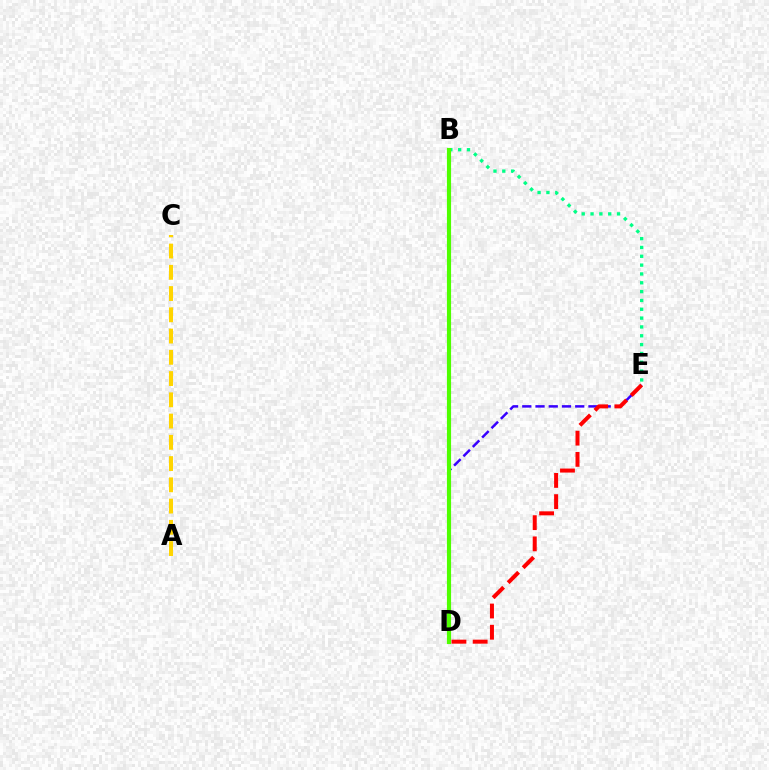{('D', 'E'): [{'color': '#3700ff', 'line_style': 'dashed', 'thickness': 1.8}, {'color': '#ff0000', 'line_style': 'dashed', 'thickness': 2.88}], ('A', 'C'): [{'color': '#ffd500', 'line_style': 'dashed', 'thickness': 2.89}], ('B', 'D'): [{'color': '#009eff', 'line_style': 'dashed', 'thickness': 1.56}, {'color': '#ff00ed', 'line_style': 'dotted', 'thickness': 2.58}, {'color': '#4fff00', 'line_style': 'solid', 'thickness': 2.98}], ('B', 'E'): [{'color': '#00ff86', 'line_style': 'dotted', 'thickness': 2.4}]}